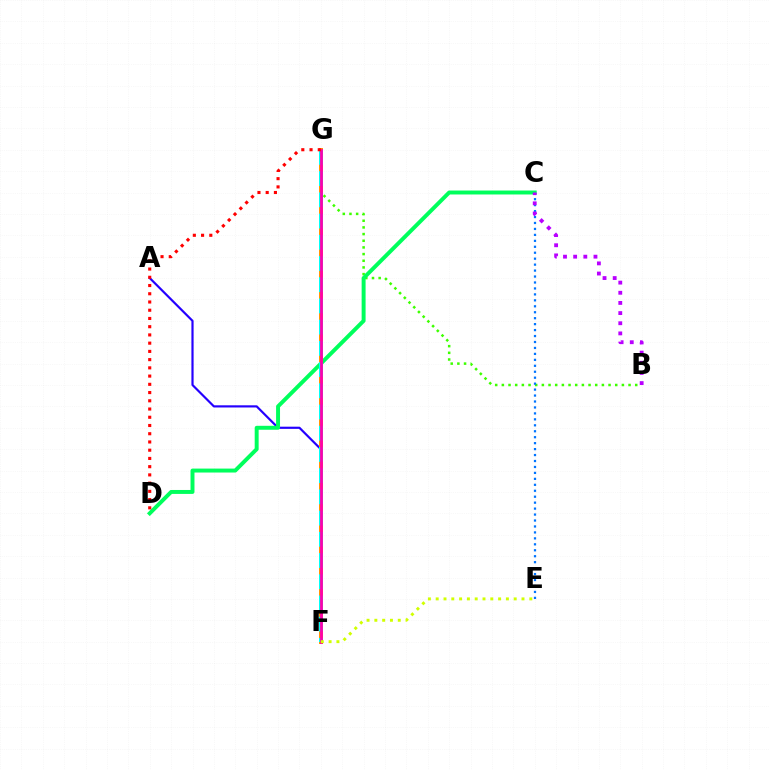{('B', 'G'): [{'color': '#3dff00', 'line_style': 'dotted', 'thickness': 1.81}], ('A', 'F'): [{'color': '#2500ff', 'line_style': 'solid', 'thickness': 1.57}], ('C', 'D'): [{'color': '#00ff5c', 'line_style': 'solid', 'thickness': 2.84}], ('F', 'G'): [{'color': '#ff9400', 'line_style': 'solid', 'thickness': 2.86}, {'color': '#00fff6', 'line_style': 'dashed', 'thickness': 2.88}, {'color': '#ff00ac', 'line_style': 'solid', 'thickness': 2.0}], ('C', 'E'): [{'color': '#0074ff', 'line_style': 'dotted', 'thickness': 1.62}], ('B', 'C'): [{'color': '#b900ff', 'line_style': 'dotted', 'thickness': 2.76}], ('D', 'G'): [{'color': '#ff0000', 'line_style': 'dotted', 'thickness': 2.24}], ('E', 'F'): [{'color': '#d1ff00', 'line_style': 'dotted', 'thickness': 2.12}]}